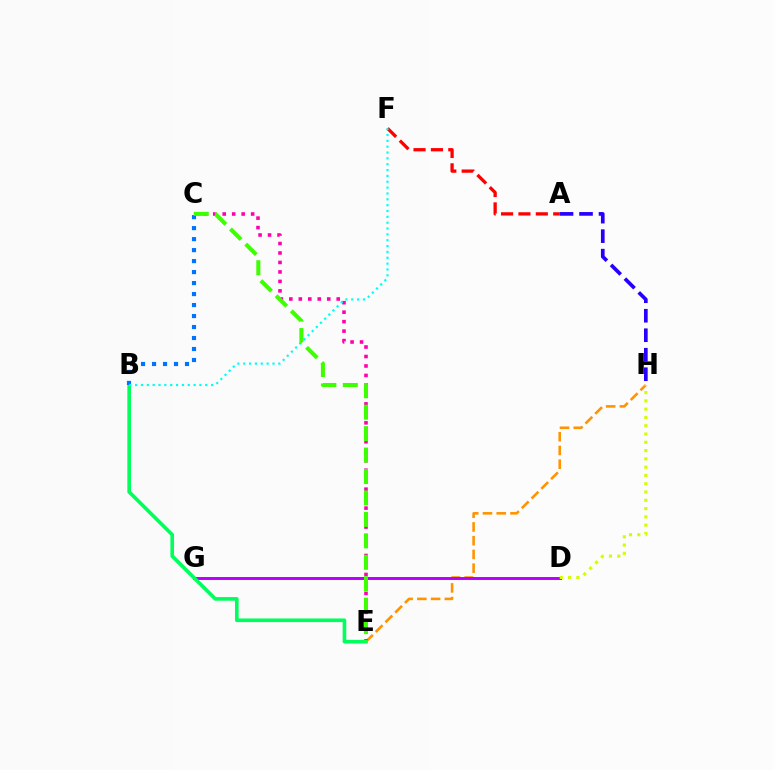{('E', 'H'): [{'color': '#ff9400', 'line_style': 'dashed', 'thickness': 1.87}], ('C', 'E'): [{'color': '#ff00ac', 'line_style': 'dotted', 'thickness': 2.57}, {'color': '#3dff00', 'line_style': 'dashed', 'thickness': 2.91}], ('D', 'G'): [{'color': '#b900ff', 'line_style': 'solid', 'thickness': 2.13}], ('A', 'F'): [{'color': '#ff0000', 'line_style': 'dashed', 'thickness': 2.36}], ('B', 'E'): [{'color': '#00ff5c', 'line_style': 'solid', 'thickness': 2.61}], ('B', 'C'): [{'color': '#0074ff', 'line_style': 'dotted', 'thickness': 2.99}], ('A', 'H'): [{'color': '#2500ff', 'line_style': 'dashed', 'thickness': 2.65}], ('B', 'F'): [{'color': '#00fff6', 'line_style': 'dotted', 'thickness': 1.59}], ('D', 'H'): [{'color': '#d1ff00', 'line_style': 'dotted', 'thickness': 2.25}]}